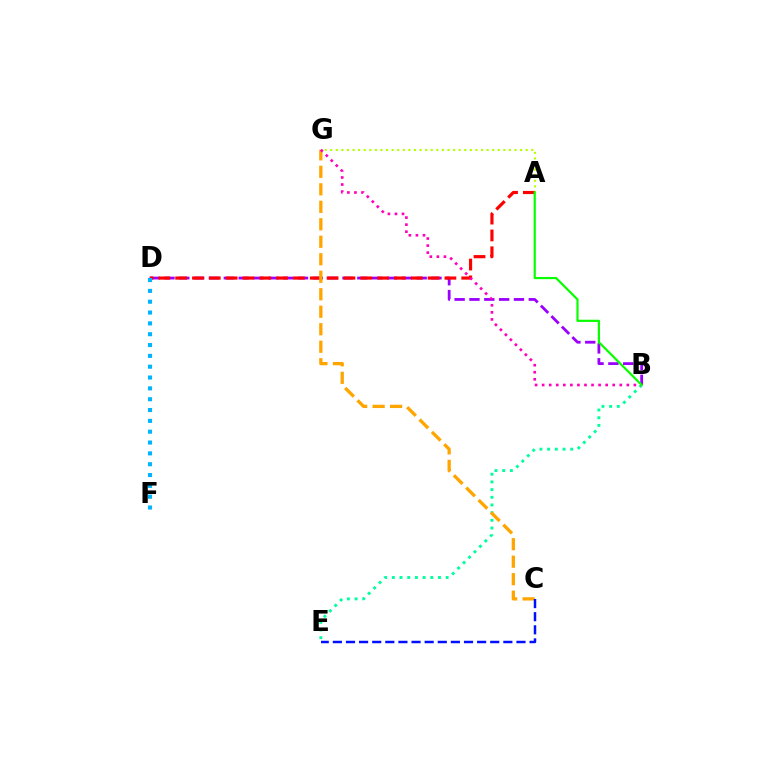{('B', 'D'): [{'color': '#9b00ff', 'line_style': 'dashed', 'thickness': 2.02}], ('A', 'G'): [{'color': '#b3ff00', 'line_style': 'dotted', 'thickness': 1.52}], ('A', 'D'): [{'color': '#ff0000', 'line_style': 'dashed', 'thickness': 2.29}], ('B', 'E'): [{'color': '#00ff9d', 'line_style': 'dotted', 'thickness': 2.09}], ('C', 'G'): [{'color': '#ffa500', 'line_style': 'dashed', 'thickness': 2.38}], ('D', 'F'): [{'color': '#00b5ff', 'line_style': 'dotted', 'thickness': 2.94}], ('C', 'E'): [{'color': '#0010ff', 'line_style': 'dashed', 'thickness': 1.78}], ('B', 'G'): [{'color': '#ff00bd', 'line_style': 'dotted', 'thickness': 1.92}], ('A', 'B'): [{'color': '#08ff00', 'line_style': 'solid', 'thickness': 1.59}]}